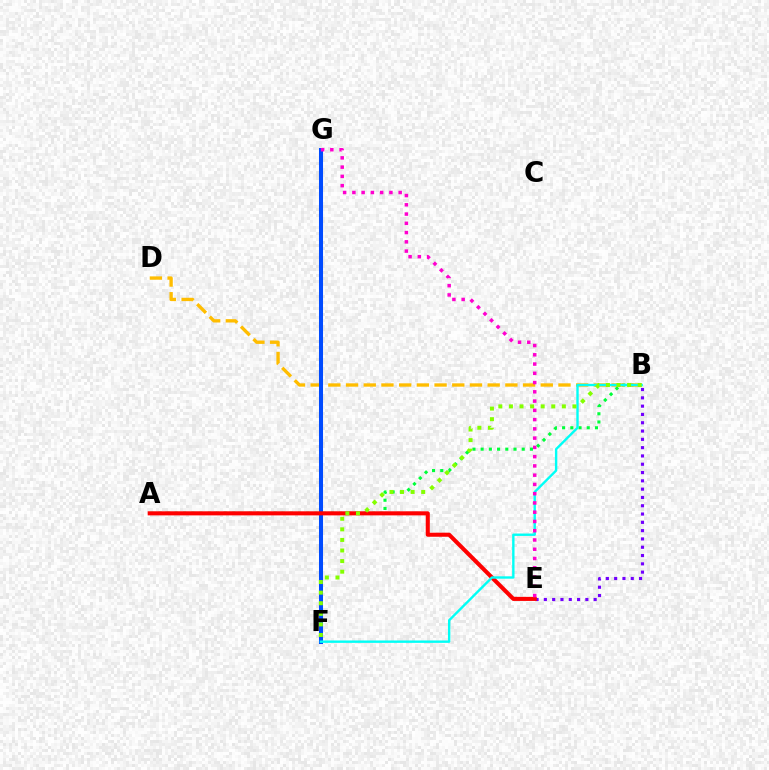{('B', 'E'): [{'color': '#7200ff', 'line_style': 'dotted', 'thickness': 2.25}], ('A', 'B'): [{'color': '#00ff39', 'line_style': 'dotted', 'thickness': 2.23}], ('B', 'D'): [{'color': '#ffbd00', 'line_style': 'dashed', 'thickness': 2.4}], ('F', 'G'): [{'color': '#004bff', 'line_style': 'solid', 'thickness': 2.91}], ('A', 'E'): [{'color': '#ff0000', 'line_style': 'solid', 'thickness': 2.93}], ('B', 'F'): [{'color': '#00fff6', 'line_style': 'solid', 'thickness': 1.72}, {'color': '#84ff00', 'line_style': 'dotted', 'thickness': 2.88}], ('E', 'G'): [{'color': '#ff00cf', 'line_style': 'dotted', 'thickness': 2.52}]}